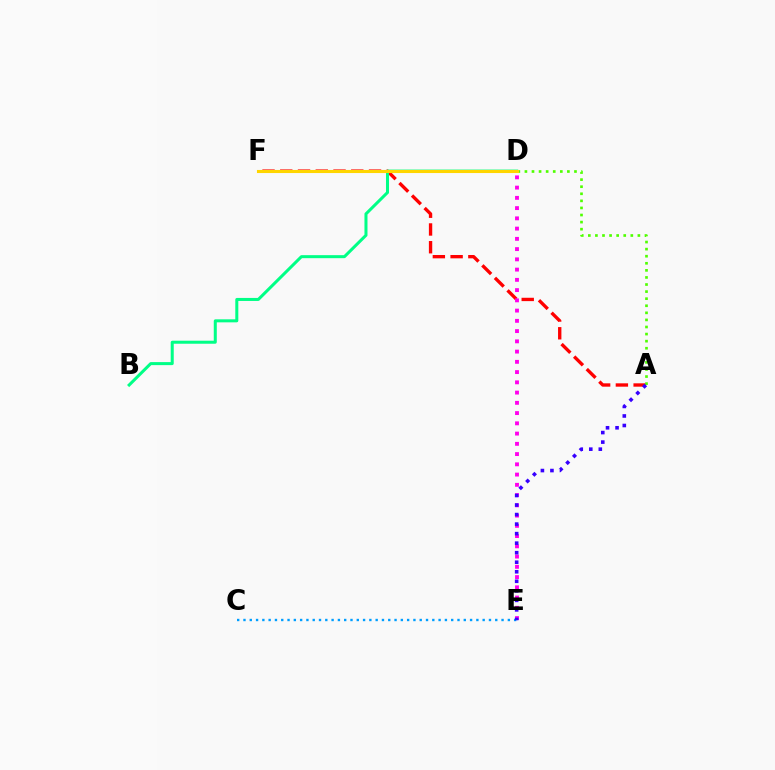{('A', 'F'): [{'color': '#ff0000', 'line_style': 'dashed', 'thickness': 2.41}], ('D', 'E'): [{'color': '#ff00ed', 'line_style': 'dotted', 'thickness': 2.78}], ('B', 'D'): [{'color': '#00ff86', 'line_style': 'solid', 'thickness': 2.18}], ('A', 'D'): [{'color': '#4fff00', 'line_style': 'dotted', 'thickness': 1.92}], ('C', 'E'): [{'color': '#009eff', 'line_style': 'dotted', 'thickness': 1.71}], ('A', 'E'): [{'color': '#3700ff', 'line_style': 'dotted', 'thickness': 2.59}], ('D', 'F'): [{'color': '#ffd500', 'line_style': 'solid', 'thickness': 2.22}]}